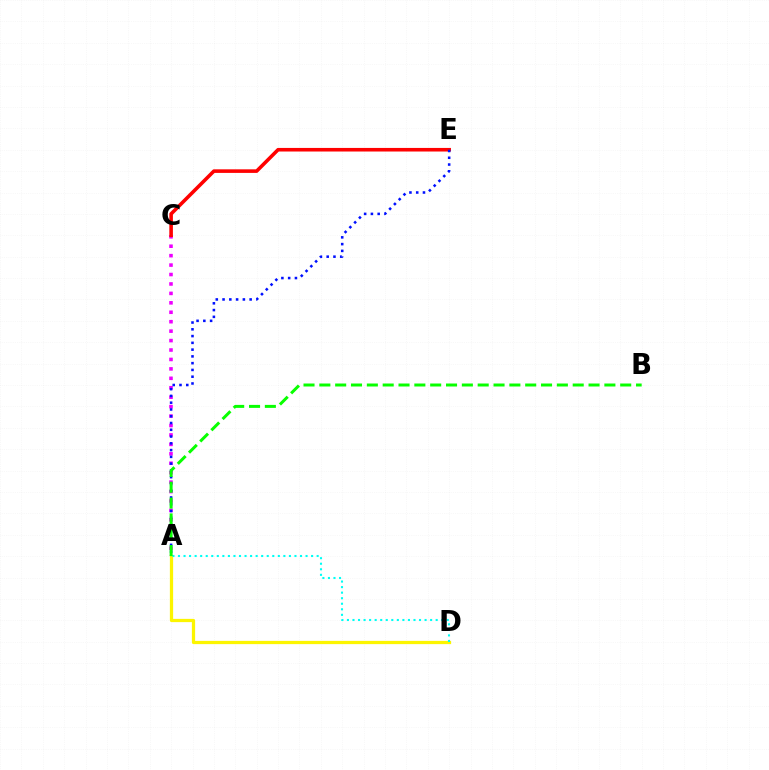{('A', 'C'): [{'color': '#ee00ff', 'line_style': 'dotted', 'thickness': 2.56}], ('A', 'D'): [{'color': '#fcf500', 'line_style': 'solid', 'thickness': 2.33}, {'color': '#00fff6', 'line_style': 'dotted', 'thickness': 1.51}], ('C', 'E'): [{'color': '#ff0000', 'line_style': 'solid', 'thickness': 2.58}], ('A', 'E'): [{'color': '#0010ff', 'line_style': 'dotted', 'thickness': 1.84}], ('A', 'B'): [{'color': '#08ff00', 'line_style': 'dashed', 'thickness': 2.15}]}